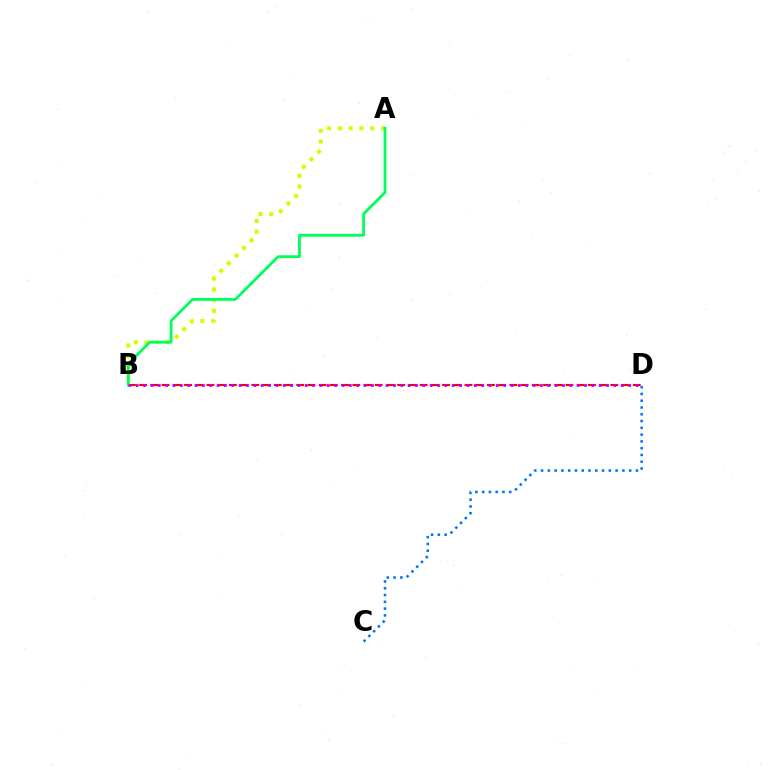{('B', 'D'): [{'color': '#ff0000', 'line_style': 'dashed', 'thickness': 1.52}, {'color': '#b900ff', 'line_style': 'dotted', 'thickness': 2.0}], ('A', 'B'): [{'color': '#d1ff00', 'line_style': 'dotted', 'thickness': 2.93}, {'color': '#00ff5c', 'line_style': 'solid', 'thickness': 2.02}], ('C', 'D'): [{'color': '#0074ff', 'line_style': 'dotted', 'thickness': 1.84}]}